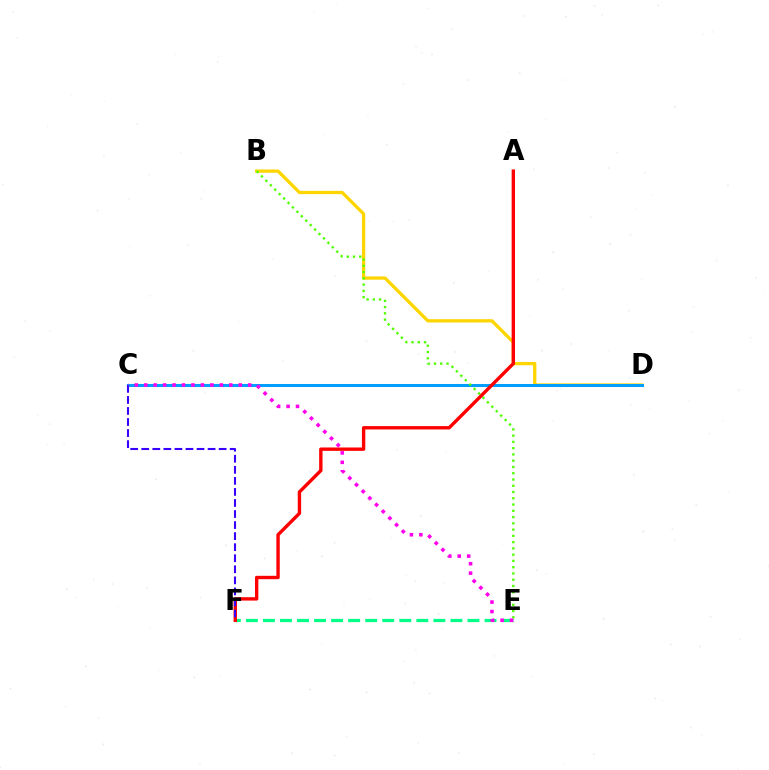{('B', 'D'): [{'color': '#ffd500', 'line_style': 'solid', 'thickness': 2.36}], ('E', 'F'): [{'color': '#00ff86', 'line_style': 'dashed', 'thickness': 2.32}], ('C', 'D'): [{'color': '#009eff', 'line_style': 'solid', 'thickness': 2.18}], ('B', 'E'): [{'color': '#4fff00', 'line_style': 'dotted', 'thickness': 1.7}], ('A', 'F'): [{'color': '#ff0000', 'line_style': 'solid', 'thickness': 2.43}], ('C', 'F'): [{'color': '#3700ff', 'line_style': 'dashed', 'thickness': 1.5}], ('C', 'E'): [{'color': '#ff00ed', 'line_style': 'dotted', 'thickness': 2.57}]}